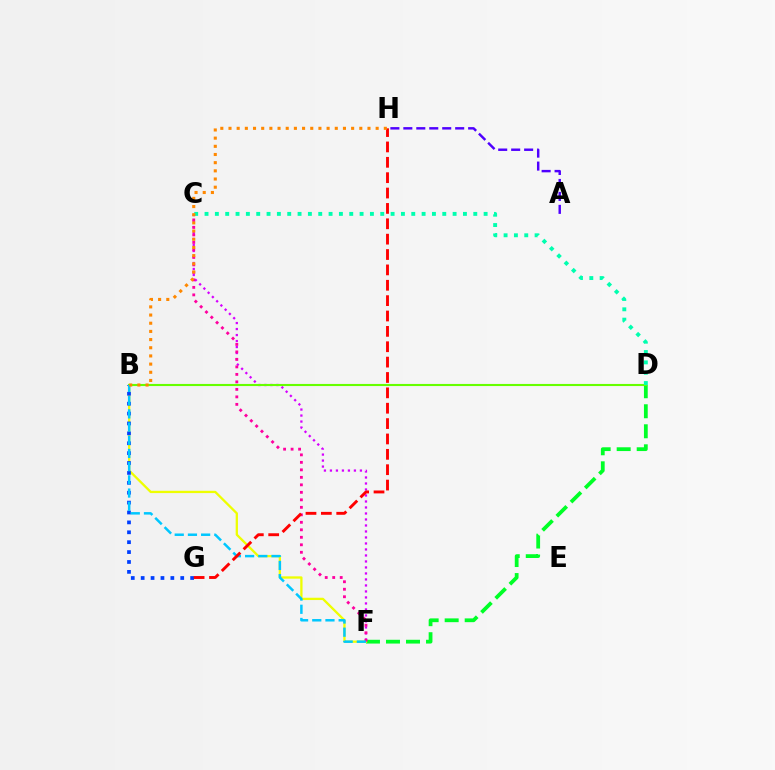{('D', 'F'): [{'color': '#00ff27', 'line_style': 'dashed', 'thickness': 2.72}], ('B', 'F'): [{'color': '#eeff00', 'line_style': 'solid', 'thickness': 1.66}, {'color': '#00c7ff', 'line_style': 'dashed', 'thickness': 1.79}], ('C', 'F'): [{'color': '#d600ff', 'line_style': 'dotted', 'thickness': 1.63}, {'color': '#ff00a0', 'line_style': 'dotted', 'thickness': 2.04}], ('A', 'H'): [{'color': '#4f00ff', 'line_style': 'dashed', 'thickness': 1.76}], ('B', 'D'): [{'color': '#66ff00', 'line_style': 'solid', 'thickness': 1.52}], ('B', 'G'): [{'color': '#003fff', 'line_style': 'dotted', 'thickness': 2.69}], ('C', 'D'): [{'color': '#00ffaf', 'line_style': 'dotted', 'thickness': 2.81}], ('G', 'H'): [{'color': '#ff0000', 'line_style': 'dashed', 'thickness': 2.09}], ('B', 'H'): [{'color': '#ff8800', 'line_style': 'dotted', 'thickness': 2.22}]}